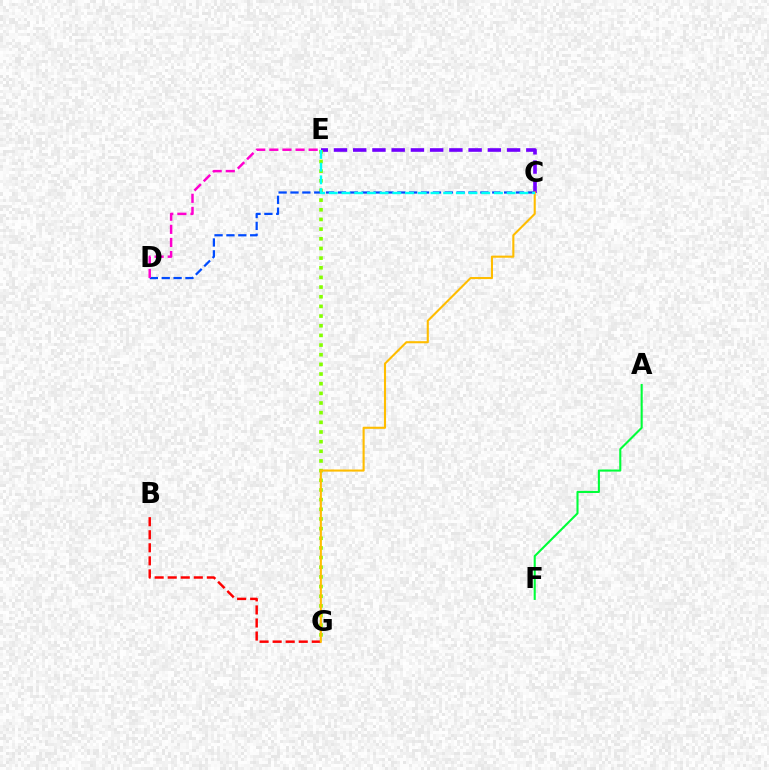{('C', 'E'): [{'color': '#7200ff', 'line_style': 'dashed', 'thickness': 2.61}, {'color': '#00fff6', 'line_style': 'dashed', 'thickness': 1.73}], ('E', 'G'): [{'color': '#84ff00', 'line_style': 'dotted', 'thickness': 2.62}], ('C', 'D'): [{'color': '#004bff', 'line_style': 'dashed', 'thickness': 1.61}], ('B', 'G'): [{'color': '#ff0000', 'line_style': 'dashed', 'thickness': 1.77}], ('C', 'G'): [{'color': '#ffbd00', 'line_style': 'solid', 'thickness': 1.51}], ('D', 'E'): [{'color': '#ff00cf', 'line_style': 'dashed', 'thickness': 1.78}], ('A', 'F'): [{'color': '#00ff39', 'line_style': 'solid', 'thickness': 1.5}]}